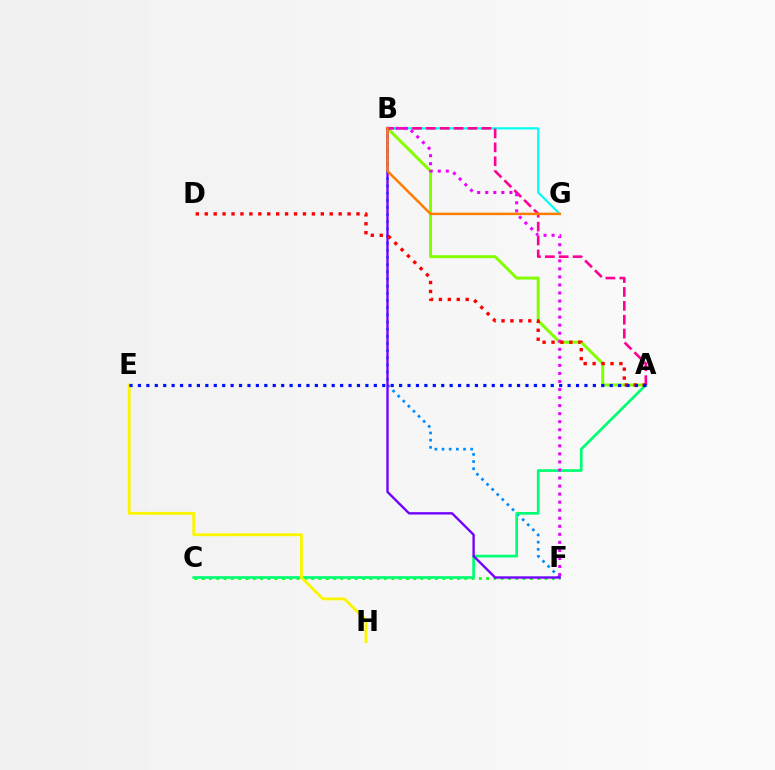{('B', 'F'): [{'color': '#008cff', 'line_style': 'dotted', 'thickness': 1.95}, {'color': '#7200ff', 'line_style': 'solid', 'thickness': 1.7}, {'color': '#ee00ff', 'line_style': 'dotted', 'thickness': 2.19}], ('C', 'F'): [{'color': '#08ff00', 'line_style': 'dotted', 'thickness': 1.98}], ('A', 'C'): [{'color': '#00ff74', 'line_style': 'solid', 'thickness': 1.94}], ('B', 'G'): [{'color': '#00fff6', 'line_style': 'solid', 'thickness': 1.58}, {'color': '#ff7c00', 'line_style': 'solid', 'thickness': 1.78}], ('A', 'B'): [{'color': '#84ff00', 'line_style': 'solid', 'thickness': 2.14}, {'color': '#ff0094', 'line_style': 'dashed', 'thickness': 1.89}], ('E', 'H'): [{'color': '#fcf500', 'line_style': 'solid', 'thickness': 2.06}], ('A', 'D'): [{'color': '#ff0000', 'line_style': 'dotted', 'thickness': 2.43}], ('A', 'E'): [{'color': '#0010ff', 'line_style': 'dotted', 'thickness': 2.29}]}